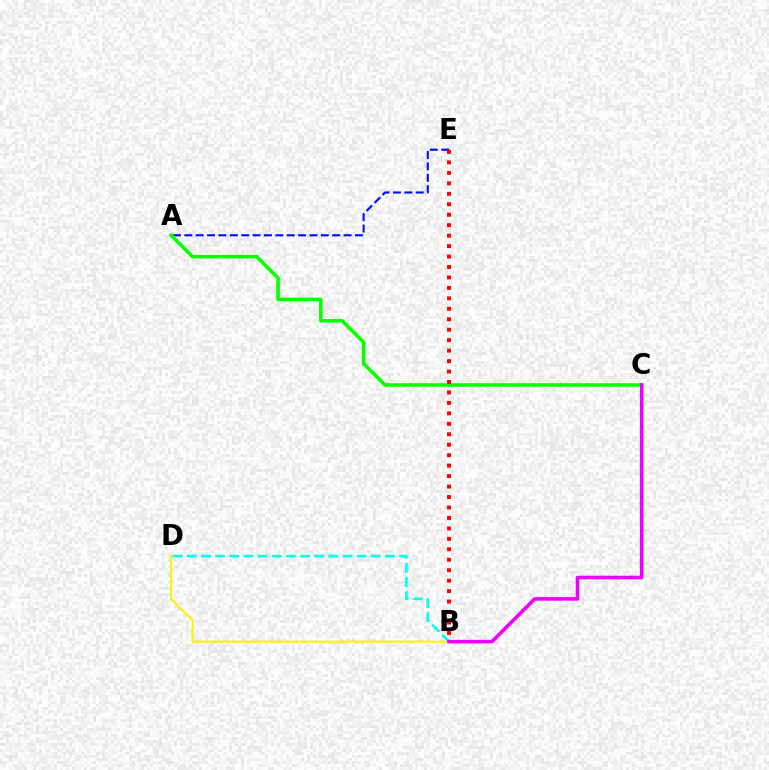{('A', 'E'): [{'color': '#0010ff', 'line_style': 'dashed', 'thickness': 1.55}], ('B', 'D'): [{'color': '#fcf500', 'line_style': 'solid', 'thickness': 1.51}, {'color': '#00fff6', 'line_style': 'dashed', 'thickness': 1.92}], ('A', 'C'): [{'color': '#08ff00', 'line_style': 'solid', 'thickness': 2.56}], ('B', 'E'): [{'color': '#ff0000', 'line_style': 'dotted', 'thickness': 2.84}], ('B', 'C'): [{'color': '#ee00ff', 'line_style': 'solid', 'thickness': 2.58}]}